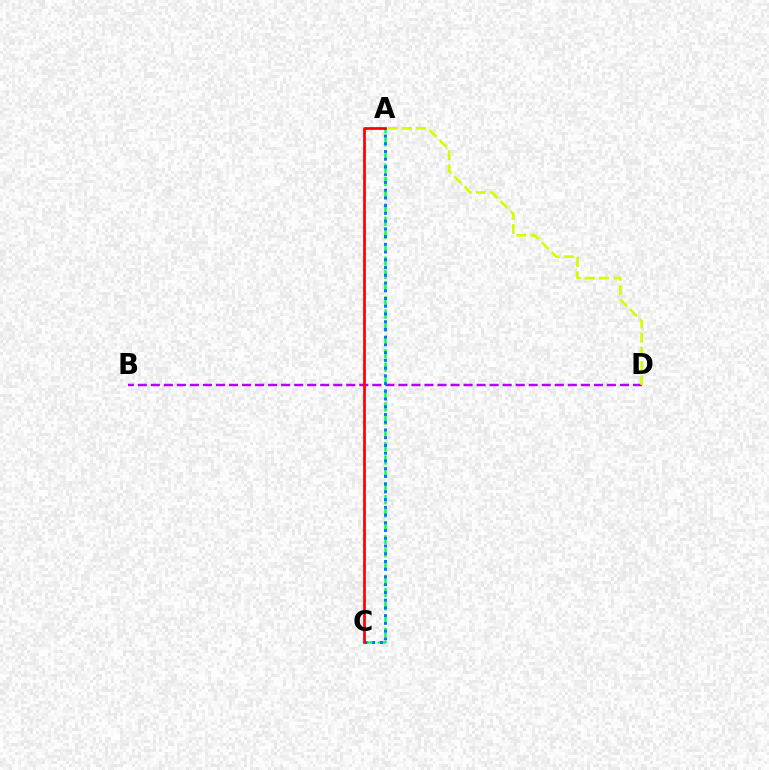{('B', 'D'): [{'color': '#b900ff', 'line_style': 'dashed', 'thickness': 1.77}], ('A', 'C'): [{'color': '#00ff5c', 'line_style': 'dashed', 'thickness': 1.8}, {'color': '#0074ff', 'line_style': 'dotted', 'thickness': 2.1}, {'color': '#ff0000', 'line_style': 'solid', 'thickness': 1.96}], ('A', 'D'): [{'color': '#d1ff00', 'line_style': 'dashed', 'thickness': 1.92}]}